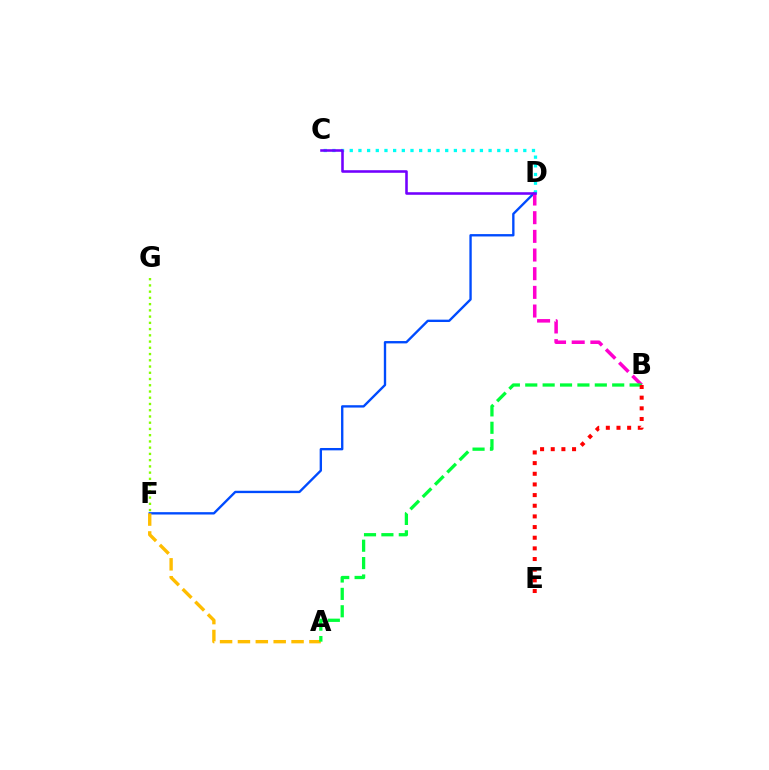{('D', 'F'): [{'color': '#004bff', 'line_style': 'solid', 'thickness': 1.7}], ('F', 'G'): [{'color': '#84ff00', 'line_style': 'dotted', 'thickness': 1.7}], ('A', 'F'): [{'color': '#ffbd00', 'line_style': 'dashed', 'thickness': 2.43}], ('B', 'D'): [{'color': '#ff00cf', 'line_style': 'dashed', 'thickness': 2.54}], ('C', 'D'): [{'color': '#00fff6', 'line_style': 'dotted', 'thickness': 2.36}, {'color': '#7200ff', 'line_style': 'solid', 'thickness': 1.85}], ('A', 'B'): [{'color': '#00ff39', 'line_style': 'dashed', 'thickness': 2.36}], ('B', 'E'): [{'color': '#ff0000', 'line_style': 'dotted', 'thickness': 2.9}]}